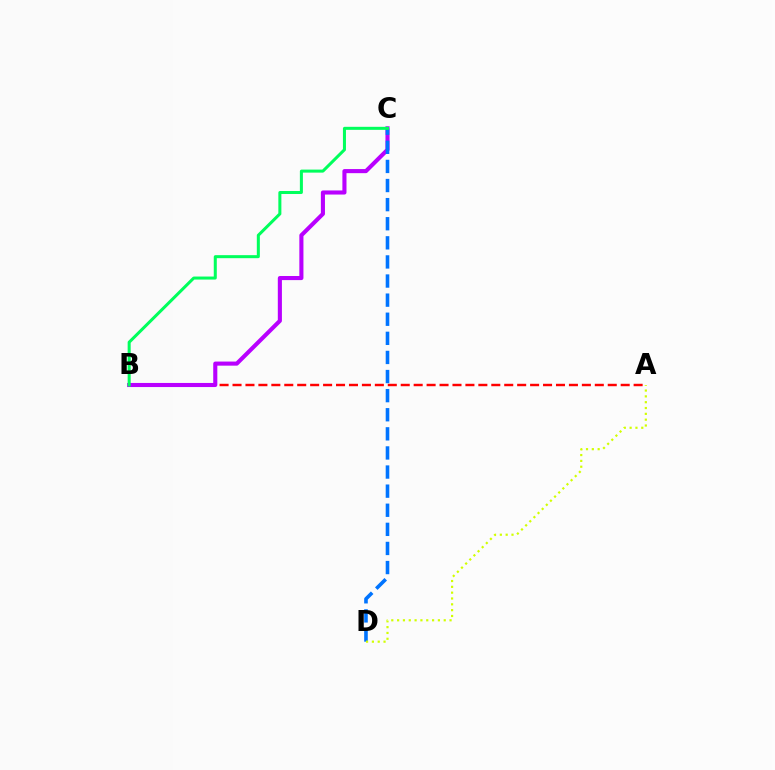{('A', 'B'): [{'color': '#ff0000', 'line_style': 'dashed', 'thickness': 1.76}], ('B', 'C'): [{'color': '#b900ff', 'line_style': 'solid', 'thickness': 2.95}, {'color': '#00ff5c', 'line_style': 'solid', 'thickness': 2.18}], ('C', 'D'): [{'color': '#0074ff', 'line_style': 'dashed', 'thickness': 2.59}], ('A', 'D'): [{'color': '#d1ff00', 'line_style': 'dotted', 'thickness': 1.58}]}